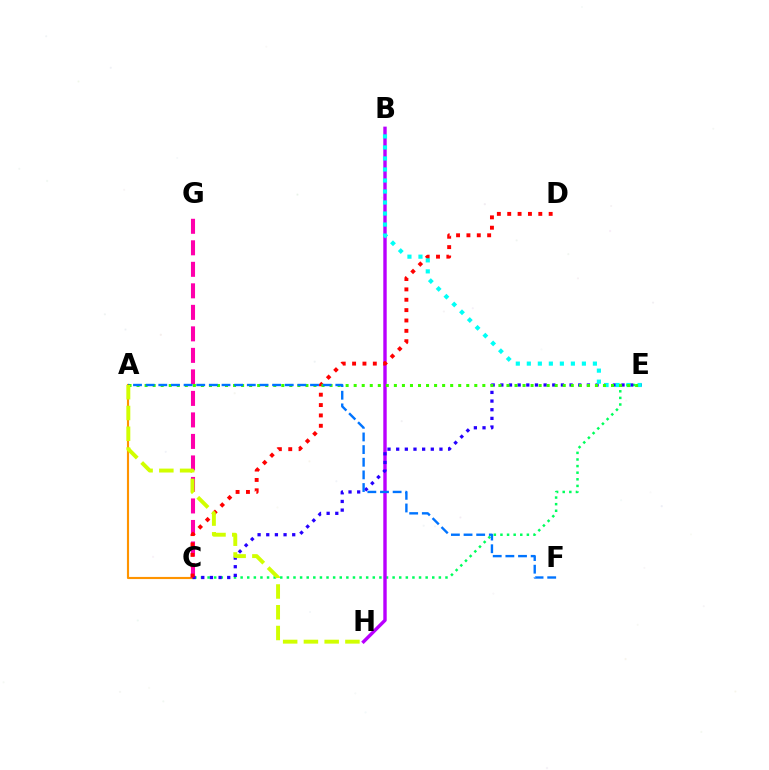{('C', 'E'): [{'color': '#00ff5c', 'line_style': 'dotted', 'thickness': 1.8}, {'color': '#2500ff', 'line_style': 'dotted', 'thickness': 2.35}], ('A', 'C'): [{'color': '#ff9400', 'line_style': 'solid', 'thickness': 1.55}], ('C', 'G'): [{'color': '#ff00ac', 'line_style': 'dashed', 'thickness': 2.92}], ('B', 'H'): [{'color': '#b900ff', 'line_style': 'solid', 'thickness': 2.45}], ('C', 'D'): [{'color': '#ff0000', 'line_style': 'dotted', 'thickness': 2.82}], ('B', 'E'): [{'color': '#00fff6', 'line_style': 'dotted', 'thickness': 2.99}], ('A', 'E'): [{'color': '#3dff00', 'line_style': 'dotted', 'thickness': 2.18}], ('A', 'F'): [{'color': '#0074ff', 'line_style': 'dashed', 'thickness': 1.72}], ('A', 'H'): [{'color': '#d1ff00', 'line_style': 'dashed', 'thickness': 2.82}]}